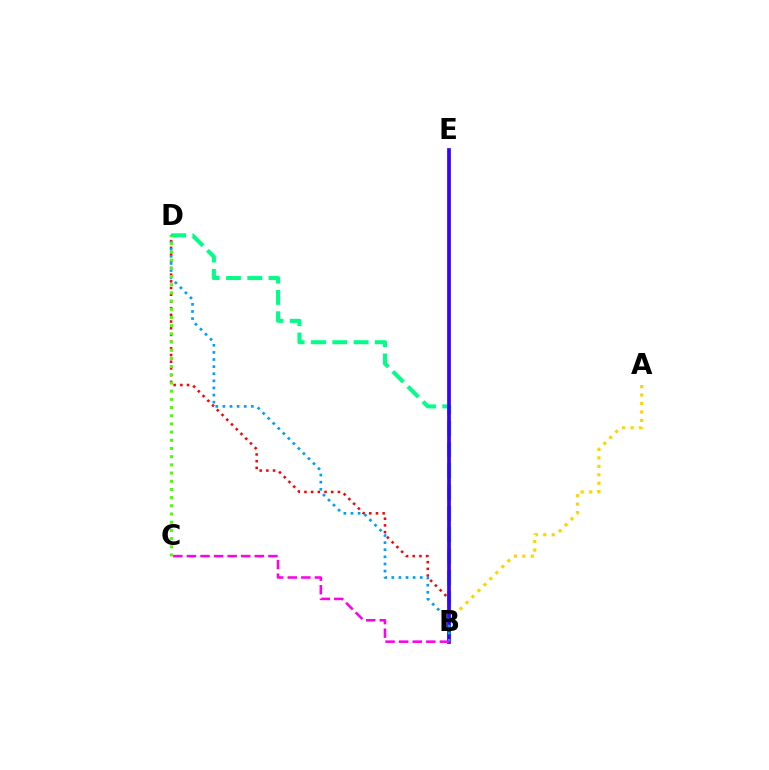{('B', 'D'): [{'color': '#00ff86', 'line_style': 'dashed', 'thickness': 2.89}, {'color': '#ff0000', 'line_style': 'dotted', 'thickness': 1.82}, {'color': '#009eff', 'line_style': 'dotted', 'thickness': 1.93}], ('A', 'B'): [{'color': '#ffd500', 'line_style': 'dotted', 'thickness': 2.3}], ('B', 'E'): [{'color': '#3700ff', 'line_style': 'solid', 'thickness': 2.67}], ('B', 'C'): [{'color': '#ff00ed', 'line_style': 'dashed', 'thickness': 1.85}], ('C', 'D'): [{'color': '#4fff00', 'line_style': 'dotted', 'thickness': 2.23}]}